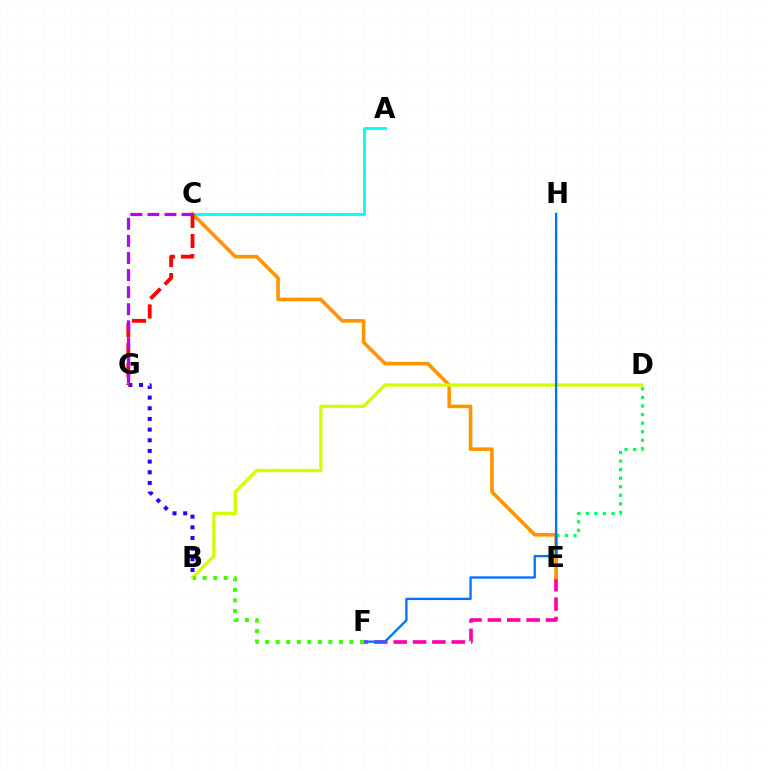{('A', 'C'): [{'color': '#00fff6', 'line_style': 'solid', 'thickness': 2.07}], ('D', 'E'): [{'color': '#00ff5c', 'line_style': 'dotted', 'thickness': 2.33}], ('E', 'F'): [{'color': '#ff00ac', 'line_style': 'dashed', 'thickness': 2.63}], ('C', 'E'): [{'color': '#ff9400', 'line_style': 'solid', 'thickness': 2.59}], ('B', 'D'): [{'color': '#d1ff00', 'line_style': 'solid', 'thickness': 2.38}], ('B', 'G'): [{'color': '#2500ff', 'line_style': 'dotted', 'thickness': 2.9}], ('C', 'G'): [{'color': '#ff0000', 'line_style': 'dashed', 'thickness': 2.73}, {'color': '#b900ff', 'line_style': 'dashed', 'thickness': 2.32}], ('F', 'H'): [{'color': '#0074ff', 'line_style': 'solid', 'thickness': 1.69}], ('B', 'F'): [{'color': '#3dff00', 'line_style': 'dotted', 'thickness': 2.86}]}